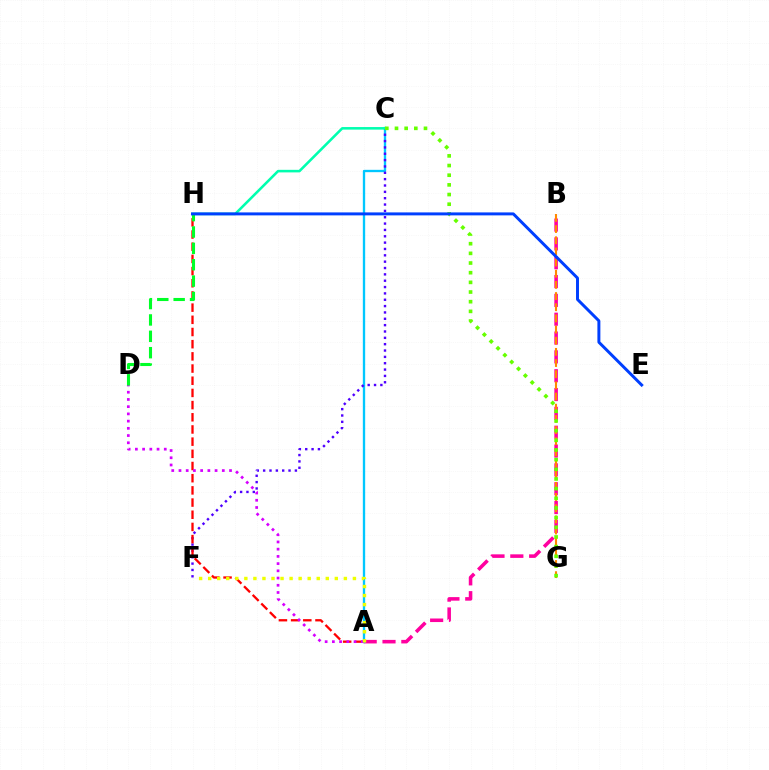{('A', 'B'): [{'color': '#ff00a0', 'line_style': 'dashed', 'thickness': 2.56}], ('A', 'C'): [{'color': '#00c7ff', 'line_style': 'solid', 'thickness': 1.68}], ('C', 'F'): [{'color': '#4f00ff', 'line_style': 'dotted', 'thickness': 1.72}], ('A', 'H'): [{'color': '#ff0000', 'line_style': 'dashed', 'thickness': 1.66}], ('C', 'H'): [{'color': '#00ffaf', 'line_style': 'solid', 'thickness': 1.85}], ('B', 'G'): [{'color': '#ff8800', 'line_style': 'dashed', 'thickness': 1.52}], ('C', 'G'): [{'color': '#66ff00', 'line_style': 'dotted', 'thickness': 2.63}], ('A', 'D'): [{'color': '#d600ff', 'line_style': 'dotted', 'thickness': 1.96}], ('D', 'H'): [{'color': '#00ff27', 'line_style': 'dashed', 'thickness': 2.22}], ('E', 'H'): [{'color': '#003fff', 'line_style': 'solid', 'thickness': 2.13}], ('A', 'F'): [{'color': '#eeff00', 'line_style': 'dotted', 'thickness': 2.46}]}